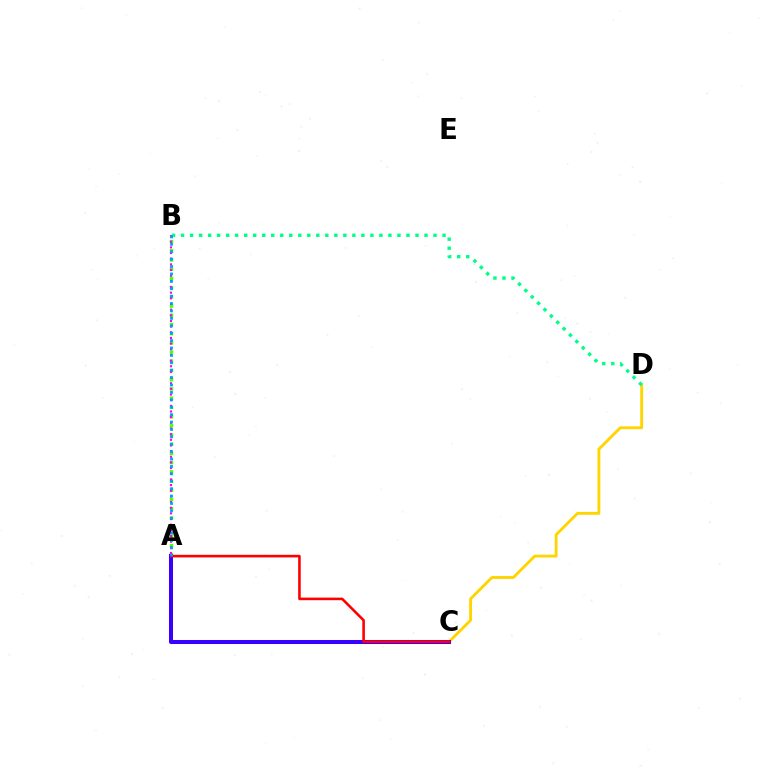{('C', 'D'): [{'color': '#ffd500', 'line_style': 'solid', 'thickness': 2.06}], ('A', 'B'): [{'color': '#4fff00', 'line_style': 'dotted', 'thickness': 2.5}, {'color': '#ff00ed', 'line_style': 'dotted', 'thickness': 1.54}, {'color': '#009eff', 'line_style': 'dotted', 'thickness': 2.01}], ('A', 'C'): [{'color': '#3700ff', 'line_style': 'solid', 'thickness': 2.89}, {'color': '#ff0000', 'line_style': 'solid', 'thickness': 1.86}], ('B', 'D'): [{'color': '#00ff86', 'line_style': 'dotted', 'thickness': 2.45}]}